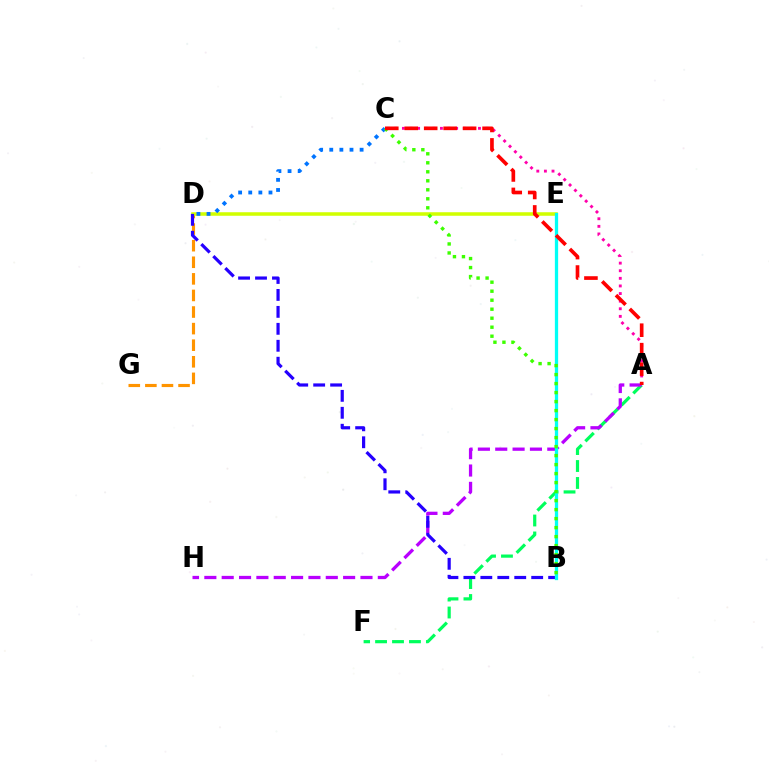{('A', 'C'): [{'color': '#ff00ac', 'line_style': 'dotted', 'thickness': 2.07}, {'color': '#ff0000', 'line_style': 'dashed', 'thickness': 2.64}], ('A', 'F'): [{'color': '#00ff5c', 'line_style': 'dashed', 'thickness': 2.3}], ('D', 'G'): [{'color': '#ff9400', 'line_style': 'dashed', 'thickness': 2.25}], ('D', 'E'): [{'color': '#d1ff00', 'line_style': 'solid', 'thickness': 2.54}], ('A', 'H'): [{'color': '#b900ff', 'line_style': 'dashed', 'thickness': 2.36}], ('B', 'D'): [{'color': '#2500ff', 'line_style': 'dashed', 'thickness': 2.3}], ('C', 'D'): [{'color': '#0074ff', 'line_style': 'dotted', 'thickness': 2.75}], ('B', 'E'): [{'color': '#00fff6', 'line_style': 'solid', 'thickness': 2.36}], ('B', 'C'): [{'color': '#3dff00', 'line_style': 'dotted', 'thickness': 2.45}]}